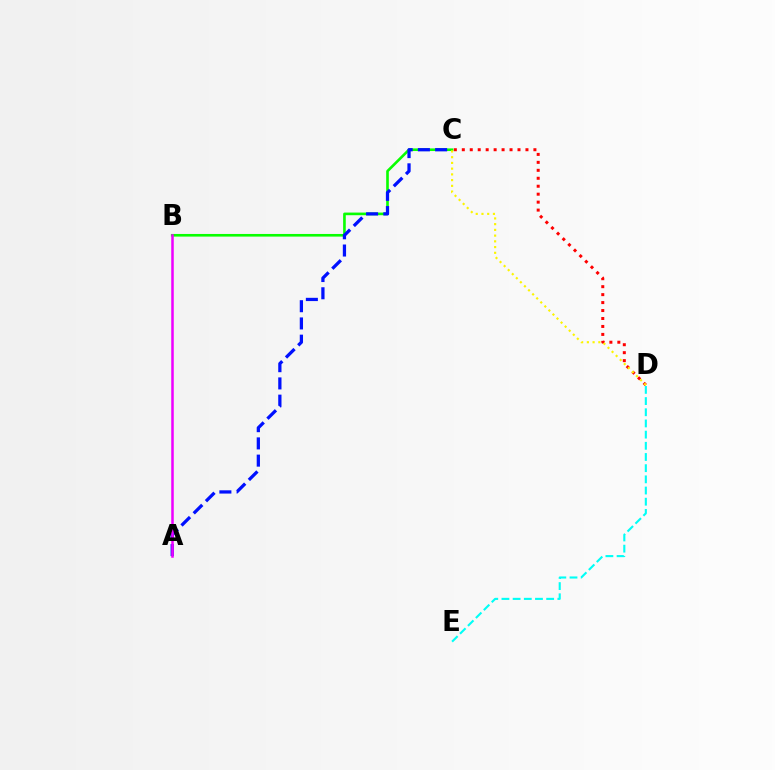{('D', 'E'): [{'color': '#00fff6', 'line_style': 'dashed', 'thickness': 1.52}], ('B', 'C'): [{'color': '#08ff00', 'line_style': 'solid', 'thickness': 1.9}], ('A', 'C'): [{'color': '#0010ff', 'line_style': 'dashed', 'thickness': 2.34}], ('A', 'B'): [{'color': '#ee00ff', 'line_style': 'solid', 'thickness': 1.81}], ('C', 'D'): [{'color': '#ff0000', 'line_style': 'dotted', 'thickness': 2.16}, {'color': '#fcf500', 'line_style': 'dotted', 'thickness': 1.56}]}